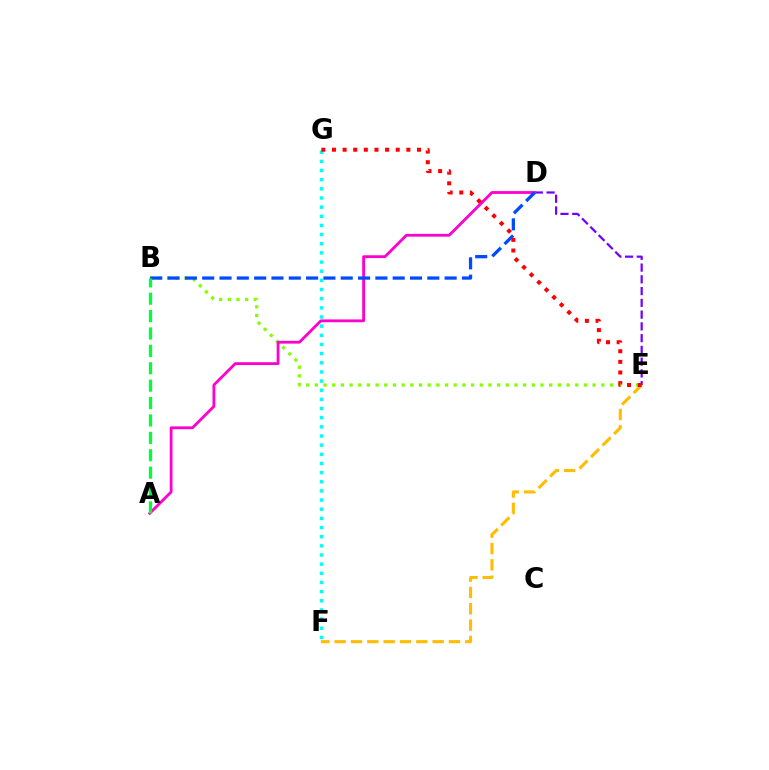{('D', 'E'): [{'color': '#7200ff', 'line_style': 'dashed', 'thickness': 1.6}], ('B', 'E'): [{'color': '#84ff00', 'line_style': 'dotted', 'thickness': 2.36}], ('A', 'D'): [{'color': '#ff00cf', 'line_style': 'solid', 'thickness': 2.02}], ('F', 'G'): [{'color': '#00fff6', 'line_style': 'dotted', 'thickness': 2.49}], ('E', 'F'): [{'color': '#ffbd00', 'line_style': 'dashed', 'thickness': 2.22}], ('B', 'D'): [{'color': '#004bff', 'line_style': 'dashed', 'thickness': 2.35}], ('E', 'G'): [{'color': '#ff0000', 'line_style': 'dotted', 'thickness': 2.89}], ('A', 'B'): [{'color': '#00ff39', 'line_style': 'dashed', 'thickness': 2.36}]}